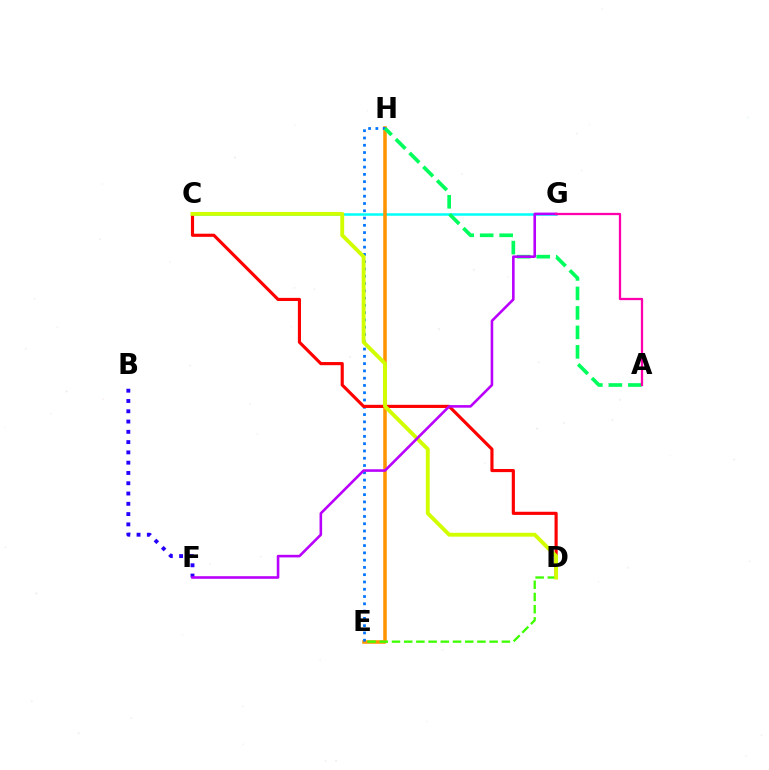{('C', 'G'): [{'color': '#00fff6', 'line_style': 'solid', 'thickness': 1.8}], ('E', 'H'): [{'color': '#ff9400', 'line_style': 'solid', 'thickness': 2.55}, {'color': '#0074ff', 'line_style': 'dotted', 'thickness': 1.98}], ('C', 'D'): [{'color': '#ff0000', 'line_style': 'solid', 'thickness': 2.26}, {'color': '#d1ff00', 'line_style': 'solid', 'thickness': 2.79}], ('D', 'E'): [{'color': '#3dff00', 'line_style': 'dashed', 'thickness': 1.66}], ('B', 'F'): [{'color': '#2500ff', 'line_style': 'dotted', 'thickness': 2.79}], ('A', 'H'): [{'color': '#00ff5c', 'line_style': 'dashed', 'thickness': 2.65}], ('F', 'G'): [{'color': '#b900ff', 'line_style': 'solid', 'thickness': 1.87}], ('A', 'G'): [{'color': '#ff00ac', 'line_style': 'solid', 'thickness': 1.64}]}